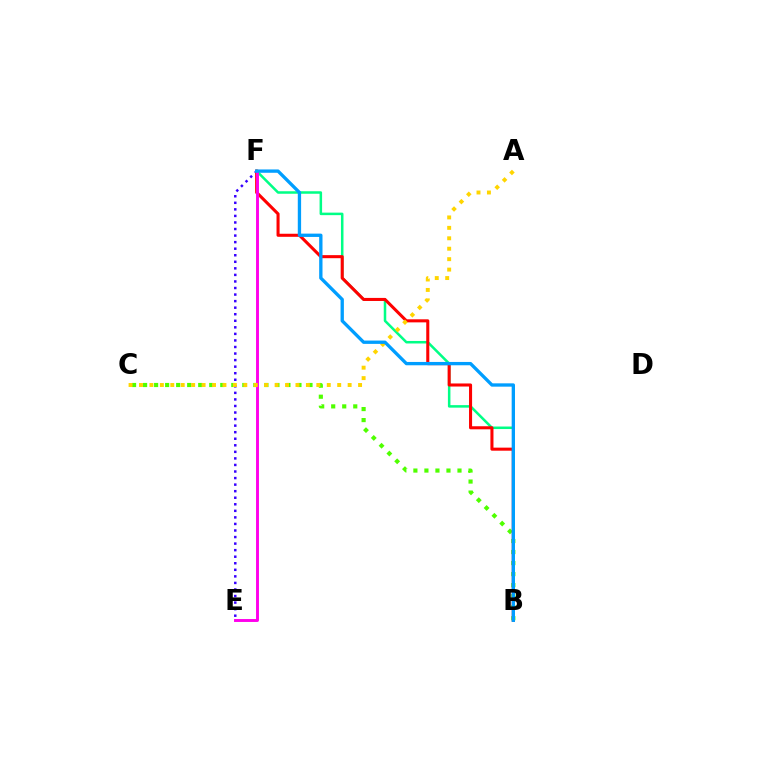{('B', 'F'): [{'color': '#00ff86', 'line_style': 'solid', 'thickness': 1.81}, {'color': '#ff0000', 'line_style': 'solid', 'thickness': 2.2}, {'color': '#009eff', 'line_style': 'solid', 'thickness': 2.39}], ('B', 'C'): [{'color': '#4fff00', 'line_style': 'dotted', 'thickness': 3.0}], ('E', 'F'): [{'color': '#3700ff', 'line_style': 'dotted', 'thickness': 1.78}, {'color': '#ff00ed', 'line_style': 'solid', 'thickness': 2.1}], ('A', 'C'): [{'color': '#ffd500', 'line_style': 'dotted', 'thickness': 2.83}]}